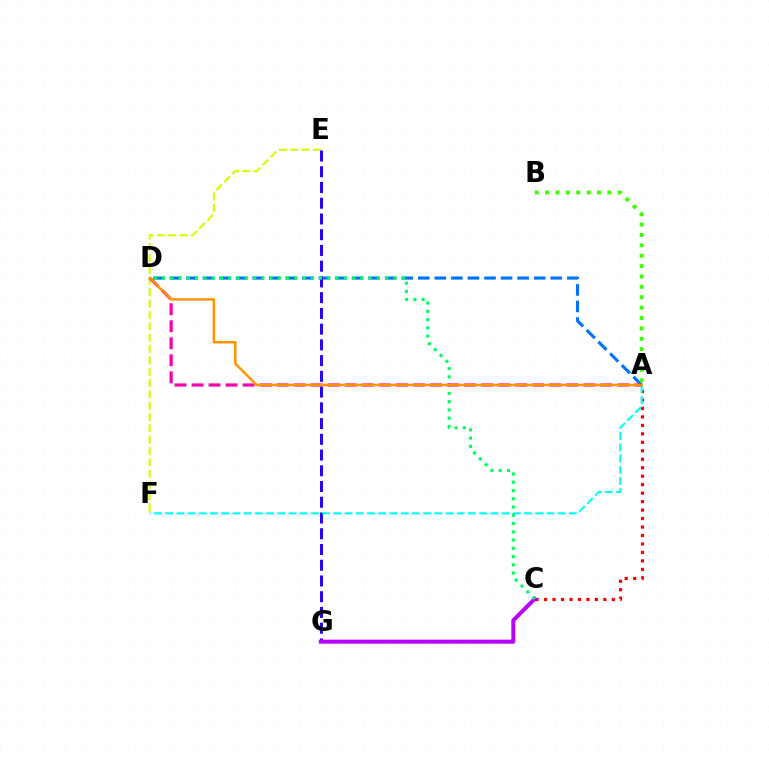{('E', 'F'): [{'color': '#d1ff00', 'line_style': 'dashed', 'thickness': 1.54}], ('A', 'D'): [{'color': '#0074ff', 'line_style': 'dashed', 'thickness': 2.25}, {'color': '#ff00ac', 'line_style': 'dashed', 'thickness': 2.31}, {'color': '#ff9400', 'line_style': 'solid', 'thickness': 1.79}], ('E', 'G'): [{'color': '#2500ff', 'line_style': 'dashed', 'thickness': 2.14}], ('A', 'C'): [{'color': '#ff0000', 'line_style': 'dotted', 'thickness': 2.3}], ('C', 'G'): [{'color': '#b900ff', 'line_style': 'solid', 'thickness': 2.88}], ('A', 'F'): [{'color': '#00fff6', 'line_style': 'dashed', 'thickness': 1.52}], ('C', 'D'): [{'color': '#00ff5c', 'line_style': 'dotted', 'thickness': 2.25}], ('A', 'B'): [{'color': '#3dff00', 'line_style': 'dotted', 'thickness': 2.82}]}